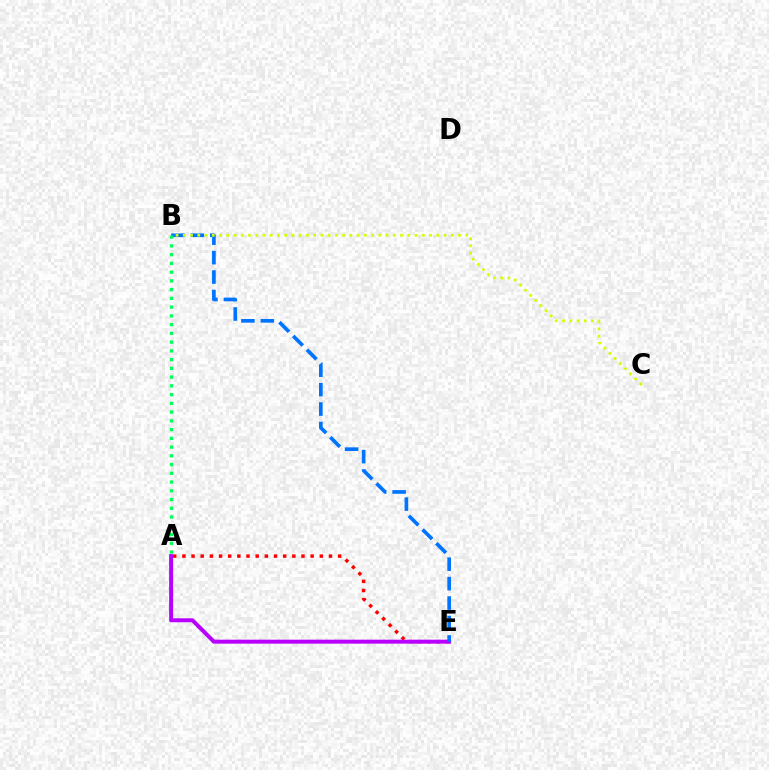{('A', 'E'): [{'color': '#ff0000', 'line_style': 'dotted', 'thickness': 2.49}, {'color': '#b900ff', 'line_style': 'solid', 'thickness': 2.86}], ('B', 'E'): [{'color': '#0074ff', 'line_style': 'dashed', 'thickness': 2.64}], ('B', 'C'): [{'color': '#d1ff00', 'line_style': 'dotted', 'thickness': 1.97}], ('A', 'B'): [{'color': '#00ff5c', 'line_style': 'dotted', 'thickness': 2.38}]}